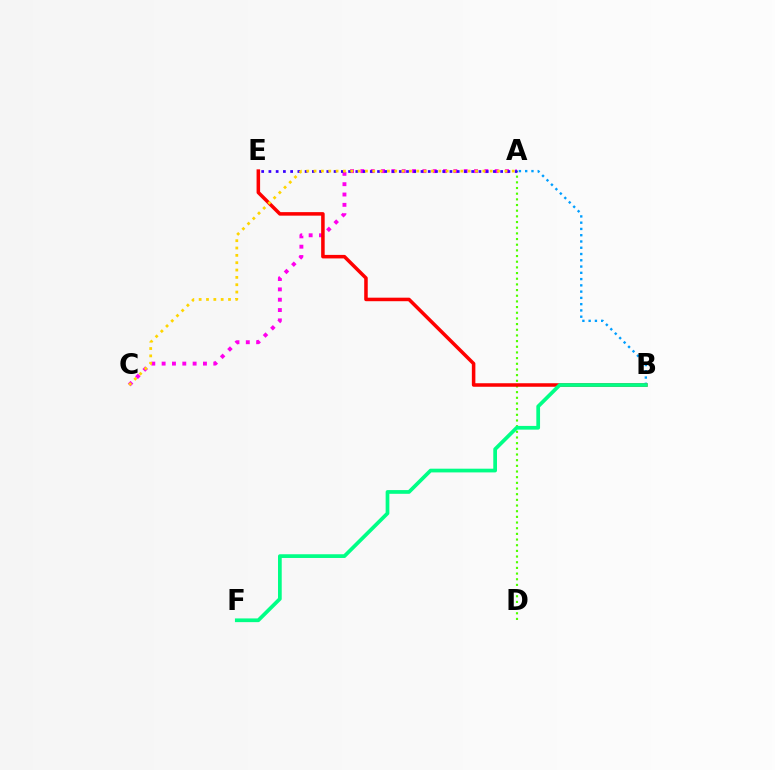{('A', 'B'): [{'color': '#009eff', 'line_style': 'dotted', 'thickness': 1.7}], ('A', 'C'): [{'color': '#ff00ed', 'line_style': 'dotted', 'thickness': 2.81}, {'color': '#ffd500', 'line_style': 'dotted', 'thickness': 1.99}], ('A', 'D'): [{'color': '#4fff00', 'line_style': 'dotted', 'thickness': 1.54}], ('B', 'E'): [{'color': '#ff0000', 'line_style': 'solid', 'thickness': 2.54}], ('B', 'F'): [{'color': '#00ff86', 'line_style': 'solid', 'thickness': 2.68}], ('A', 'E'): [{'color': '#3700ff', 'line_style': 'dotted', 'thickness': 1.97}]}